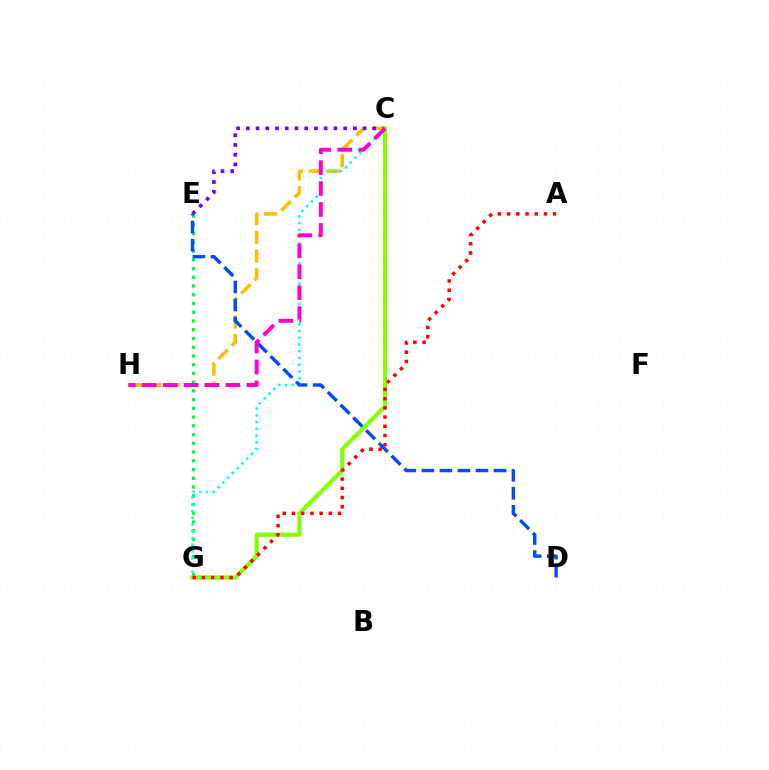{('C', 'H'): [{'color': '#ffbd00', 'line_style': 'dashed', 'thickness': 2.54}, {'color': '#ff00cf', 'line_style': 'dashed', 'thickness': 2.84}], ('E', 'G'): [{'color': '#00ff39', 'line_style': 'dotted', 'thickness': 2.37}], ('C', 'G'): [{'color': '#00fff6', 'line_style': 'dotted', 'thickness': 1.83}, {'color': '#84ff00', 'line_style': 'solid', 'thickness': 2.98}], ('C', 'E'): [{'color': '#7200ff', 'line_style': 'dotted', 'thickness': 2.64}], ('A', 'G'): [{'color': '#ff0000', 'line_style': 'dotted', 'thickness': 2.51}], ('D', 'E'): [{'color': '#004bff', 'line_style': 'dashed', 'thickness': 2.45}]}